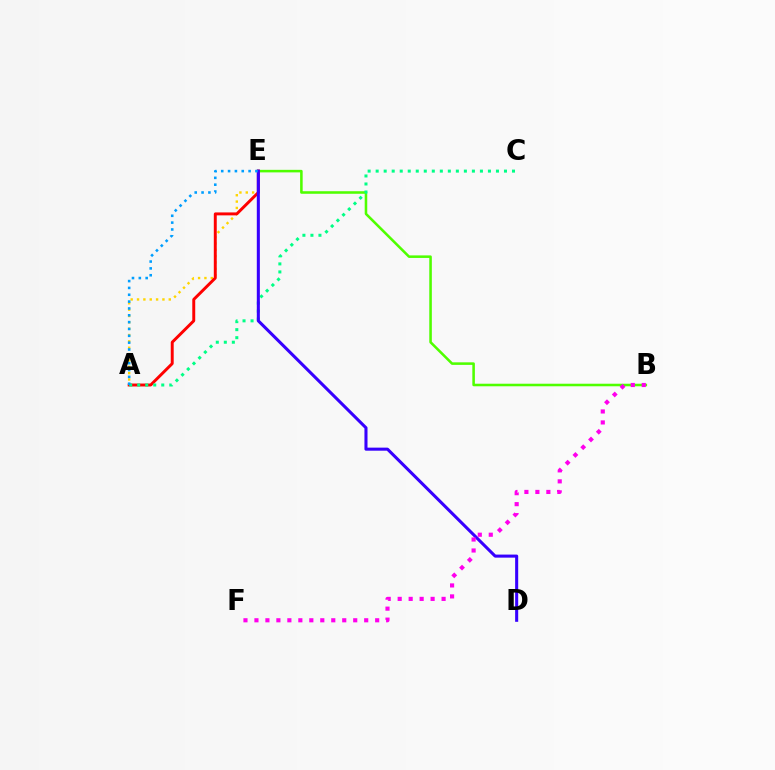{('B', 'E'): [{'color': '#4fff00', 'line_style': 'solid', 'thickness': 1.84}], ('A', 'E'): [{'color': '#ffd500', 'line_style': 'dotted', 'thickness': 1.73}, {'color': '#ff0000', 'line_style': 'solid', 'thickness': 2.12}, {'color': '#009eff', 'line_style': 'dotted', 'thickness': 1.86}], ('A', 'C'): [{'color': '#00ff86', 'line_style': 'dotted', 'thickness': 2.18}], ('D', 'E'): [{'color': '#3700ff', 'line_style': 'solid', 'thickness': 2.2}], ('B', 'F'): [{'color': '#ff00ed', 'line_style': 'dotted', 'thickness': 2.98}]}